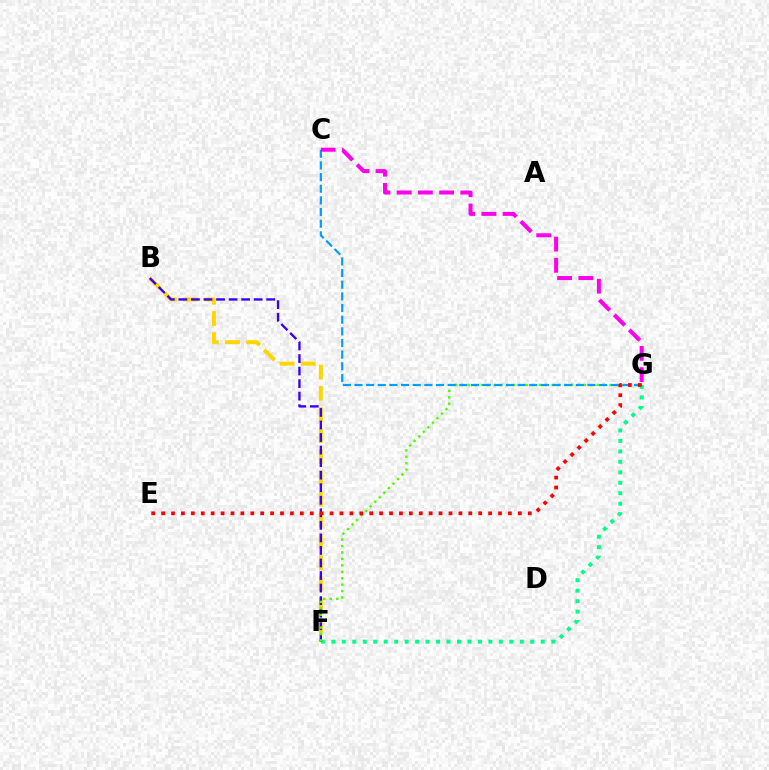{('B', 'F'): [{'color': '#ffd500', 'line_style': 'dashed', 'thickness': 2.87}, {'color': '#3700ff', 'line_style': 'dashed', 'thickness': 1.7}], ('F', 'G'): [{'color': '#00ff86', 'line_style': 'dotted', 'thickness': 2.84}, {'color': '#4fff00', 'line_style': 'dotted', 'thickness': 1.75}], ('C', 'G'): [{'color': '#009eff', 'line_style': 'dashed', 'thickness': 1.58}, {'color': '#ff00ed', 'line_style': 'dashed', 'thickness': 2.88}], ('E', 'G'): [{'color': '#ff0000', 'line_style': 'dotted', 'thickness': 2.69}]}